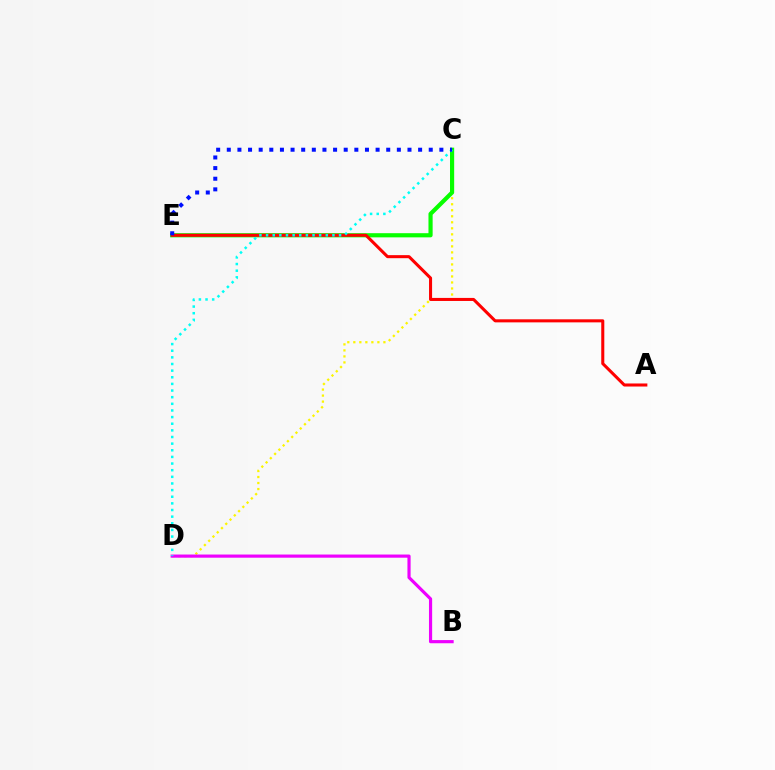{('C', 'D'): [{'color': '#fcf500', 'line_style': 'dotted', 'thickness': 1.63}, {'color': '#00fff6', 'line_style': 'dotted', 'thickness': 1.8}], ('C', 'E'): [{'color': '#08ff00', 'line_style': 'solid', 'thickness': 3.0}, {'color': '#0010ff', 'line_style': 'dotted', 'thickness': 2.89}], ('B', 'D'): [{'color': '#ee00ff', 'line_style': 'solid', 'thickness': 2.28}], ('A', 'E'): [{'color': '#ff0000', 'line_style': 'solid', 'thickness': 2.2}]}